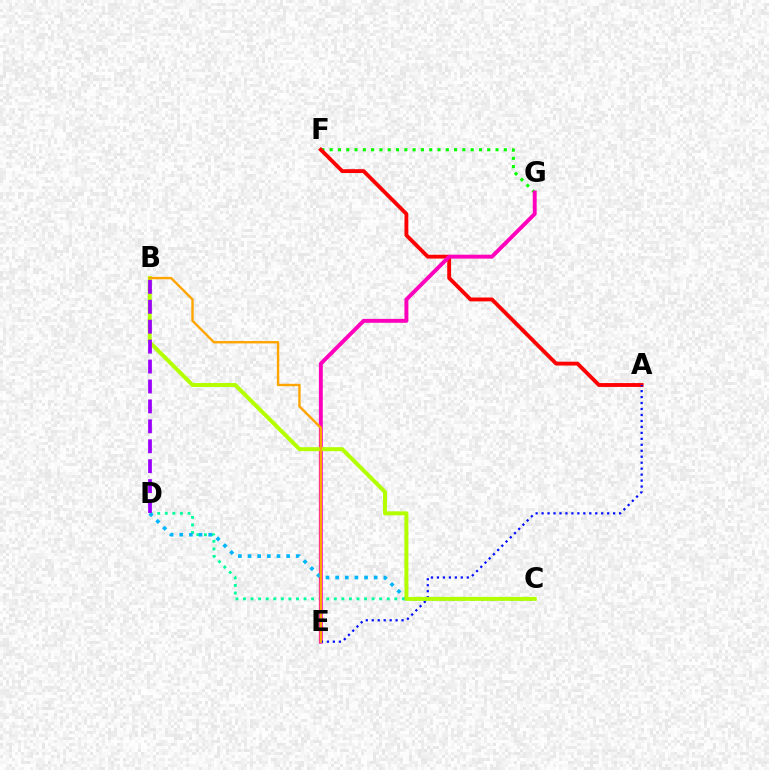{('C', 'D'): [{'color': '#00ff9d', 'line_style': 'dotted', 'thickness': 2.05}, {'color': '#00b5ff', 'line_style': 'dotted', 'thickness': 2.62}], ('F', 'G'): [{'color': '#08ff00', 'line_style': 'dotted', 'thickness': 2.25}], ('A', 'F'): [{'color': '#ff0000', 'line_style': 'solid', 'thickness': 2.77}], ('E', 'G'): [{'color': '#ff00bd', 'line_style': 'solid', 'thickness': 2.82}], ('A', 'E'): [{'color': '#0010ff', 'line_style': 'dotted', 'thickness': 1.62}], ('B', 'C'): [{'color': '#b3ff00', 'line_style': 'solid', 'thickness': 2.87}], ('B', 'E'): [{'color': '#ffa500', 'line_style': 'solid', 'thickness': 1.72}], ('B', 'D'): [{'color': '#9b00ff', 'line_style': 'dashed', 'thickness': 2.71}]}